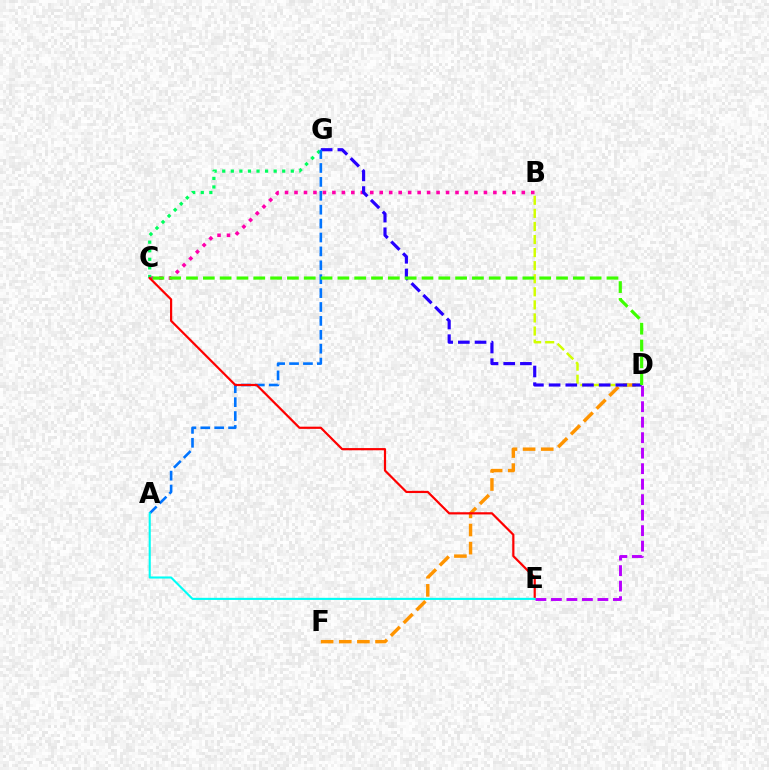{('B', 'C'): [{'color': '#ff00ac', 'line_style': 'dotted', 'thickness': 2.57}], ('D', 'F'): [{'color': '#ff9400', 'line_style': 'dashed', 'thickness': 2.46}], ('C', 'G'): [{'color': '#00ff5c', 'line_style': 'dotted', 'thickness': 2.33}], ('B', 'D'): [{'color': '#d1ff00', 'line_style': 'dashed', 'thickness': 1.78}], ('D', 'G'): [{'color': '#2500ff', 'line_style': 'dashed', 'thickness': 2.27}], ('A', 'G'): [{'color': '#0074ff', 'line_style': 'dashed', 'thickness': 1.89}], ('D', 'E'): [{'color': '#b900ff', 'line_style': 'dashed', 'thickness': 2.11}], ('C', 'E'): [{'color': '#ff0000', 'line_style': 'solid', 'thickness': 1.59}], ('A', 'E'): [{'color': '#00fff6', 'line_style': 'solid', 'thickness': 1.52}], ('C', 'D'): [{'color': '#3dff00', 'line_style': 'dashed', 'thickness': 2.28}]}